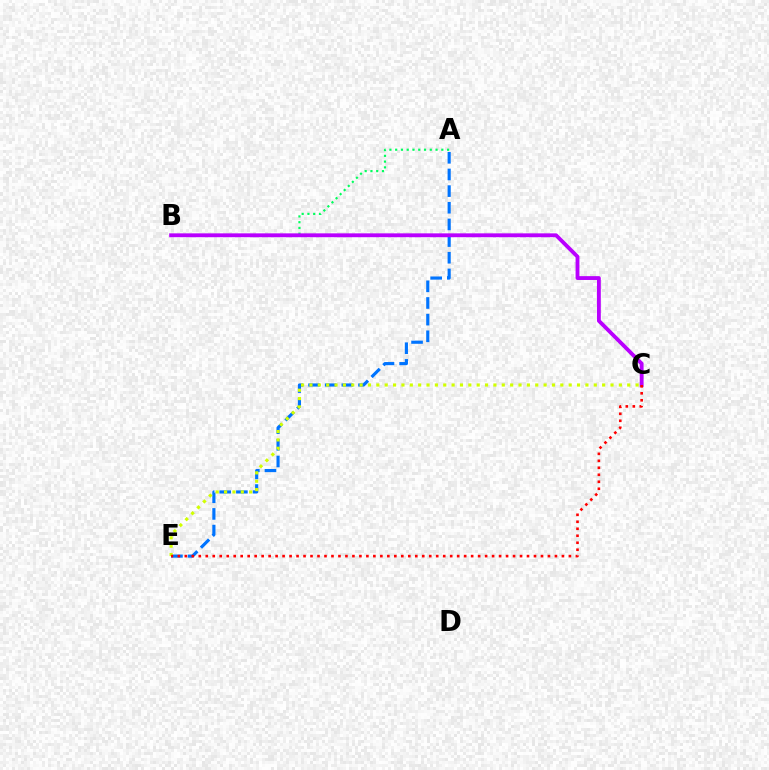{('A', 'B'): [{'color': '#00ff5c', 'line_style': 'dotted', 'thickness': 1.57}], ('A', 'E'): [{'color': '#0074ff', 'line_style': 'dashed', 'thickness': 2.26}], ('B', 'C'): [{'color': '#b900ff', 'line_style': 'solid', 'thickness': 2.77}], ('C', 'E'): [{'color': '#d1ff00', 'line_style': 'dotted', 'thickness': 2.27}, {'color': '#ff0000', 'line_style': 'dotted', 'thickness': 1.9}]}